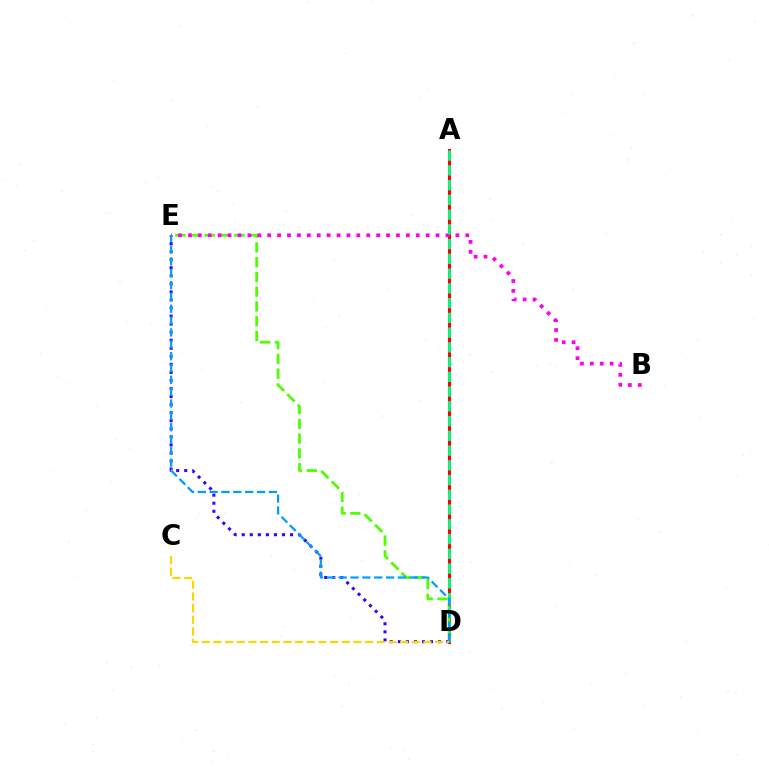{('A', 'D'): [{'color': '#ff0000', 'line_style': 'solid', 'thickness': 2.26}, {'color': '#00ff86', 'line_style': 'dashed', 'thickness': 2.0}], ('D', 'E'): [{'color': '#4fff00', 'line_style': 'dashed', 'thickness': 2.01}, {'color': '#3700ff', 'line_style': 'dotted', 'thickness': 2.19}, {'color': '#009eff', 'line_style': 'dashed', 'thickness': 1.61}], ('B', 'E'): [{'color': '#ff00ed', 'line_style': 'dotted', 'thickness': 2.69}], ('C', 'D'): [{'color': '#ffd500', 'line_style': 'dashed', 'thickness': 1.58}]}